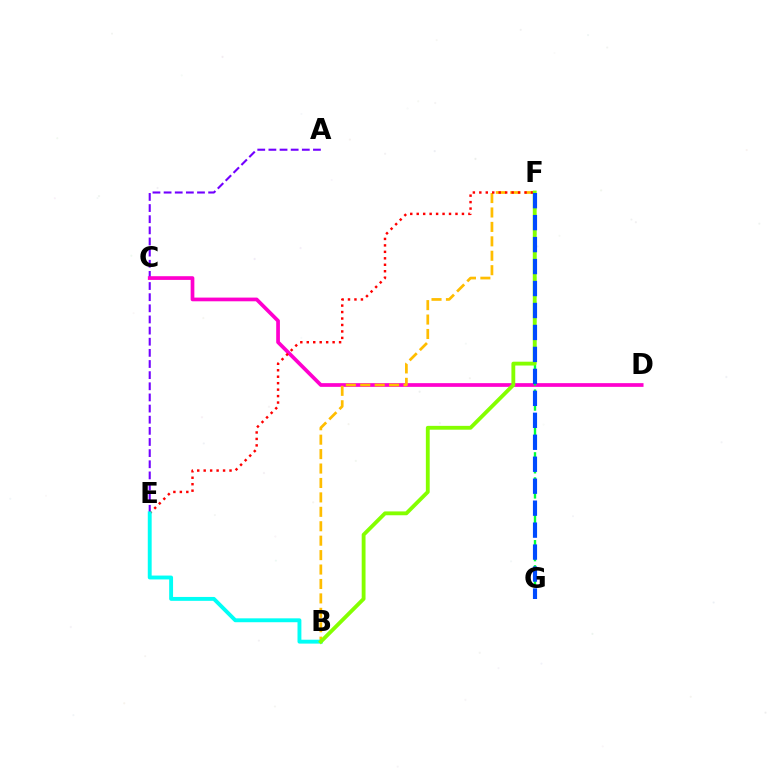{('A', 'E'): [{'color': '#7200ff', 'line_style': 'dashed', 'thickness': 1.51}], ('C', 'D'): [{'color': '#ff00cf', 'line_style': 'solid', 'thickness': 2.67}], ('F', 'G'): [{'color': '#00ff39', 'line_style': 'dashed', 'thickness': 1.71}, {'color': '#004bff', 'line_style': 'dashed', 'thickness': 2.98}], ('B', 'F'): [{'color': '#ffbd00', 'line_style': 'dashed', 'thickness': 1.96}, {'color': '#84ff00', 'line_style': 'solid', 'thickness': 2.76}], ('E', 'F'): [{'color': '#ff0000', 'line_style': 'dotted', 'thickness': 1.76}], ('B', 'E'): [{'color': '#00fff6', 'line_style': 'solid', 'thickness': 2.8}]}